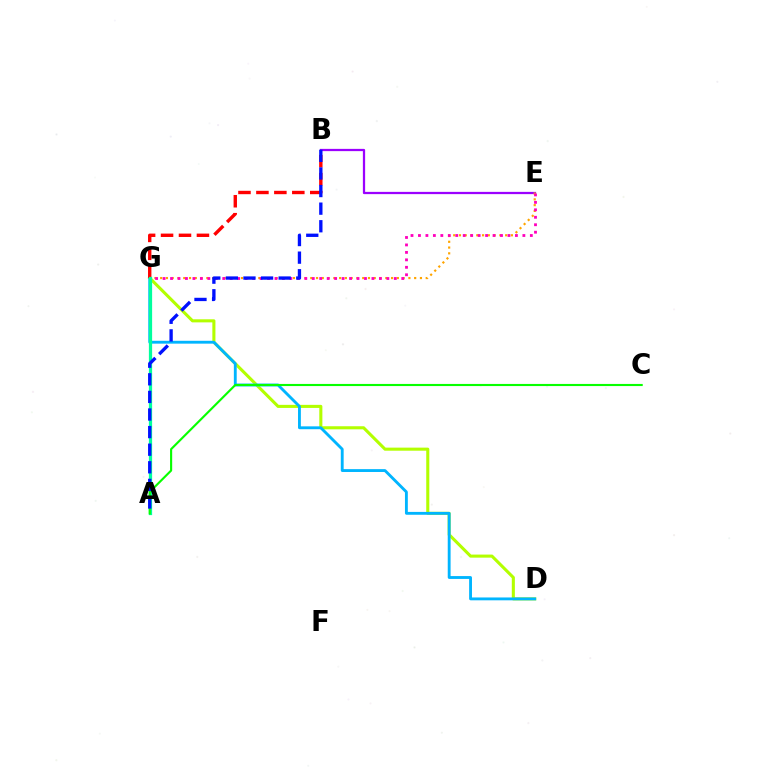{('D', 'G'): [{'color': '#b3ff00', 'line_style': 'solid', 'thickness': 2.21}, {'color': '#00b5ff', 'line_style': 'solid', 'thickness': 2.05}], ('B', 'E'): [{'color': '#9b00ff', 'line_style': 'solid', 'thickness': 1.63}], ('E', 'G'): [{'color': '#ffa500', 'line_style': 'dotted', 'thickness': 1.57}, {'color': '#ff00bd', 'line_style': 'dotted', 'thickness': 2.03}], ('B', 'G'): [{'color': '#ff0000', 'line_style': 'dashed', 'thickness': 2.44}], ('A', 'G'): [{'color': '#00ff9d', 'line_style': 'solid', 'thickness': 2.34}], ('A', 'C'): [{'color': '#08ff00', 'line_style': 'solid', 'thickness': 1.53}], ('A', 'B'): [{'color': '#0010ff', 'line_style': 'dashed', 'thickness': 2.39}]}